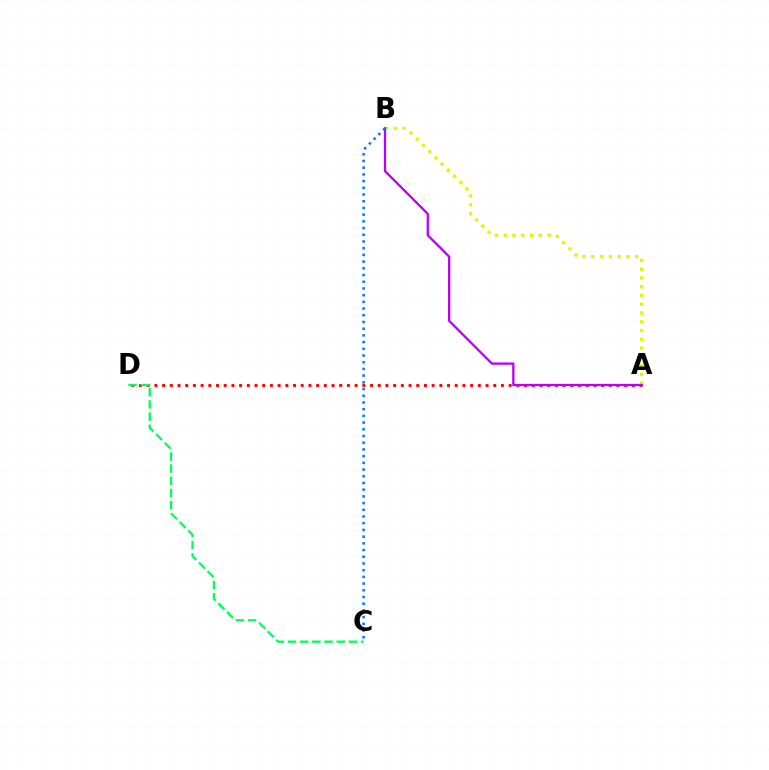{('A', 'B'): [{'color': '#d1ff00', 'line_style': 'dotted', 'thickness': 2.38}, {'color': '#b900ff', 'line_style': 'solid', 'thickness': 1.66}], ('A', 'D'): [{'color': '#ff0000', 'line_style': 'dotted', 'thickness': 2.09}], ('C', 'D'): [{'color': '#00ff5c', 'line_style': 'dashed', 'thickness': 1.66}], ('B', 'C'): [{'color': '#0074ff', 'line_style': 'dotted', 'thickness': 1.82}]}